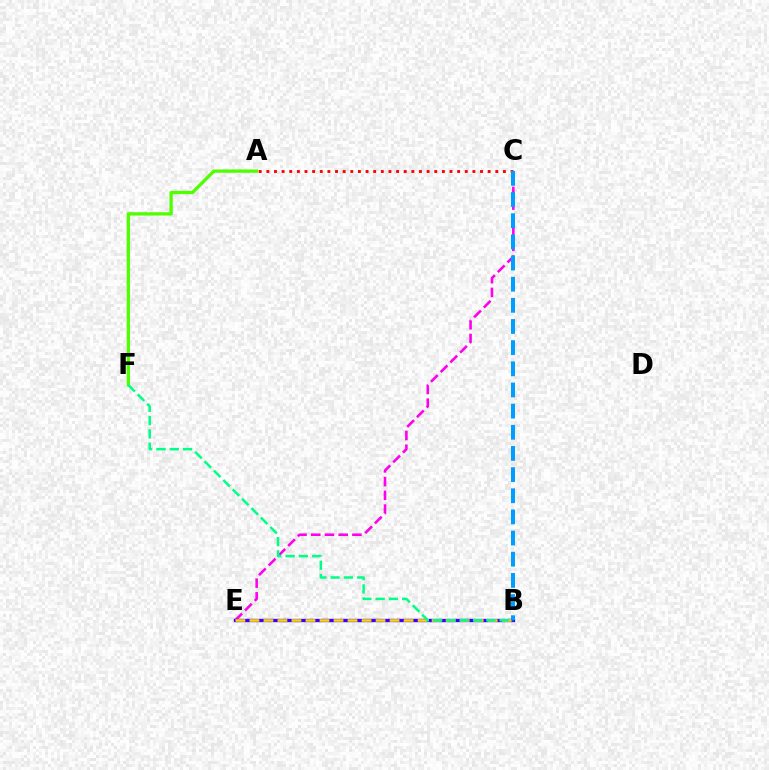{('A', 'C'): [{'color': '#ff0000', 'line_style': 'dotted', 'thickness': 2.07}], ('C', 'E'): [{'color': '#ff00ed', 'line_style': 'dashed', 'thickness': 1.87}], ('A', 'F'): [{'color': '#4fff00', 'line_style': 'solid', 'thickness': 2.38}], ('B', 'E'): [{'color': '#3700ff', 'line_style': 'solid', 'thickness': 2.41}, {'color': '#ffd500', 'line_style': 'dashed', 'thickness': 1.9}], ('B', 'F'): [{'color': '#00ff86', 'line_style': 'dashed', 'thickness': 1.8}], ('B', 'C'): [{'color': '#009eff', 'line_style': 'dashed', 'thickness': 2.87}]}